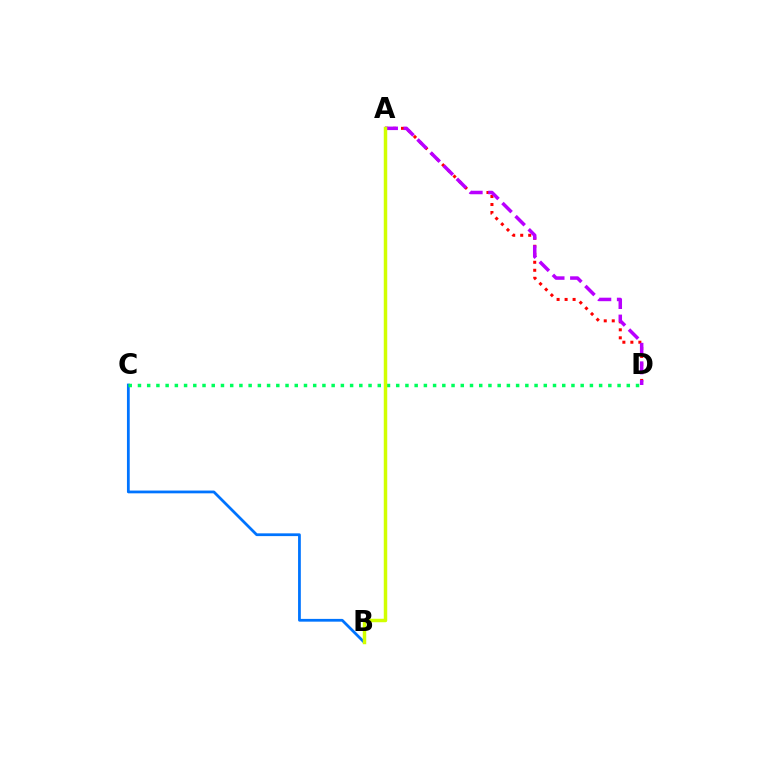{('A', 'D'): [{'color': '#ff0000', 'line_style': 'dotted', 'thickness': 2.17}, {'color': '#b900ff', 'line_style': 'dashed', 'thickness': 2.52}], ('B', 'C'): [{'color': '#0074ff', 'line_style': 'solid', 'thickness': 1.99}], ('C', 'D'): [{'color': '#00ff5c', 'line_style': 'dotted', 'thickness': 2.51}], ('A', 'B'): [{'color': '#d1ff00', 'line_style': 'solid', 'thickness': 2.5}]}